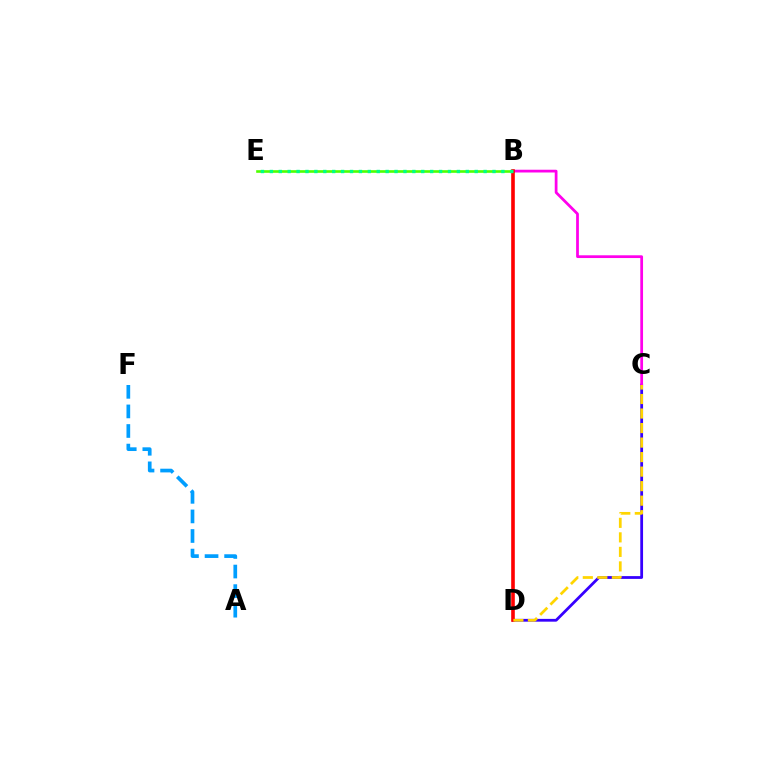{('B', 'E'): [{'color': '#4fff00', 'line_style': 'solid', 'thickness': 1.89}, {'color': '#00ff86', 'line_style': 'dotted', 'thickness': 2.42}], ('C', 'D'): [{'color': '#3700ff', 'line_style': 'solid', 'thickness': 2.0}, {'color': '#ffd500', 'line_style': 'dashed', 'thickness': 1.97}], ('B', 'C'): [{'color': '#ff00ed', 'line_style': 'solid', 'thickness': 1.98}], ('A', 'F'): [{'color': '#009eff', 'line_style': 'dashed', 'thickness': 2.66}], ('B', 'D'): [{'color': '#ff0000', 'line_style': 'solid', 'thickness': 2.6}]}